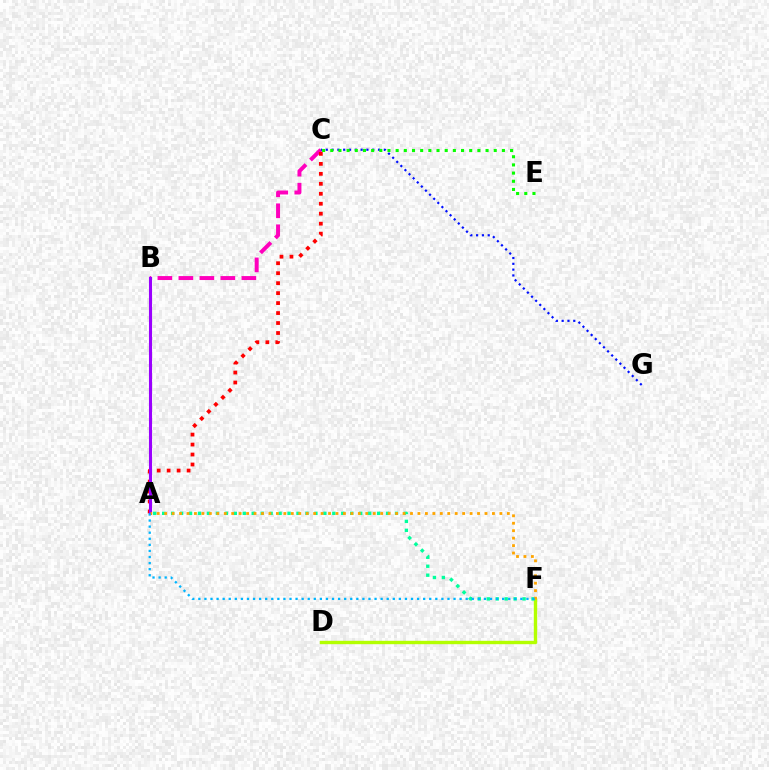{('B', 'C'): [{'color': '#ff00bd', 'line_style': 'dashed', 'thickness': 2.85}], ('C', 'G'): [{'color': '#0010ff', 'line_style': 'dotted', 'thickness': 1.58}], ('A', 'C'): [{'color': '#ff0000', 'line_style': 'dotted', 'thickness': 2.71}], ('C', 'E'): [{'color': '#08ff00', 'line_style': 'dotted', 'thickness': 2.22}], ('D', 'F'): [{'color': '#b3ff00', 'line_style': 'solid', 'thickness': 2.43}], ('A', 'F'): [{'color': '#00ff9d', 'line_style': 'dotted', 'thickness': 2.43}, {'color': '#ffa500', 'line_style': 'dotted', 'thickness': 2.02}, {'color': '#00b5ff', 'line_style': 'dotted', 'thickness': 1.65}], ('A', 'B'): [{'color': '#9b00ff', 'line_style': 'solid', 'thickness': 2.21}]}